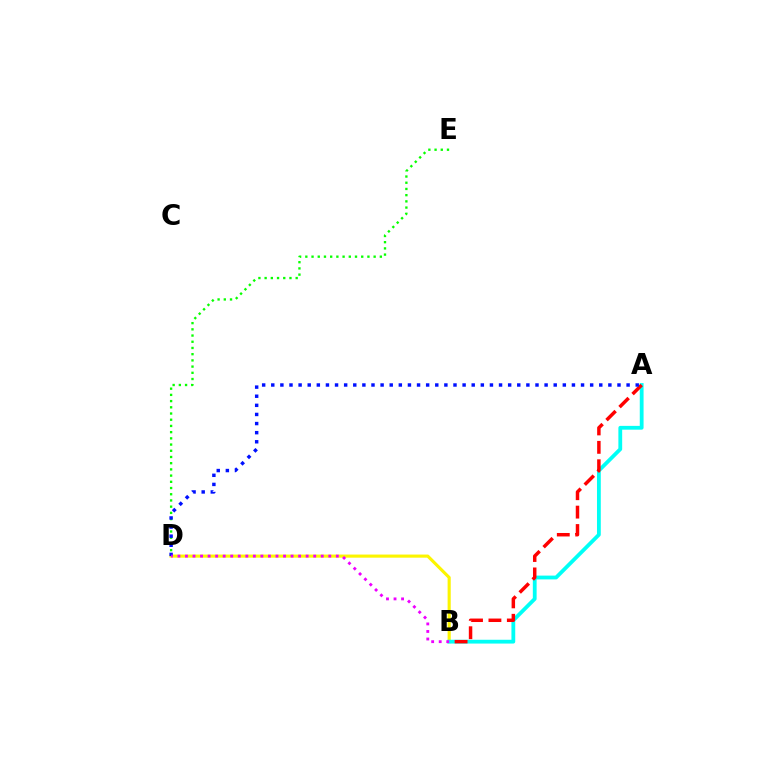{('D', 'E'): [{'color': '#08ff00', 'line_style': 'dotted', 'thickness': 1.69}], ('B', 'D'): [{'color': '#fcf500', 'line_style': 'solid', 'thickness': 2.25}, {'color': '#ee00ff', 'line_style': 'dotted', 'thickness': 2.05}], ('A', 'B'): [{'color': '#00fff6', 'line_style': 'solid', 'thickness': 2.74}, {'color': '#ff0000', 'line_style': 'dashed', 'thickness': 2.5}], ('A', 'D'): [{'color': '#0010ff', 'line_style': 'dotted', 'thickness': 2.48}]}